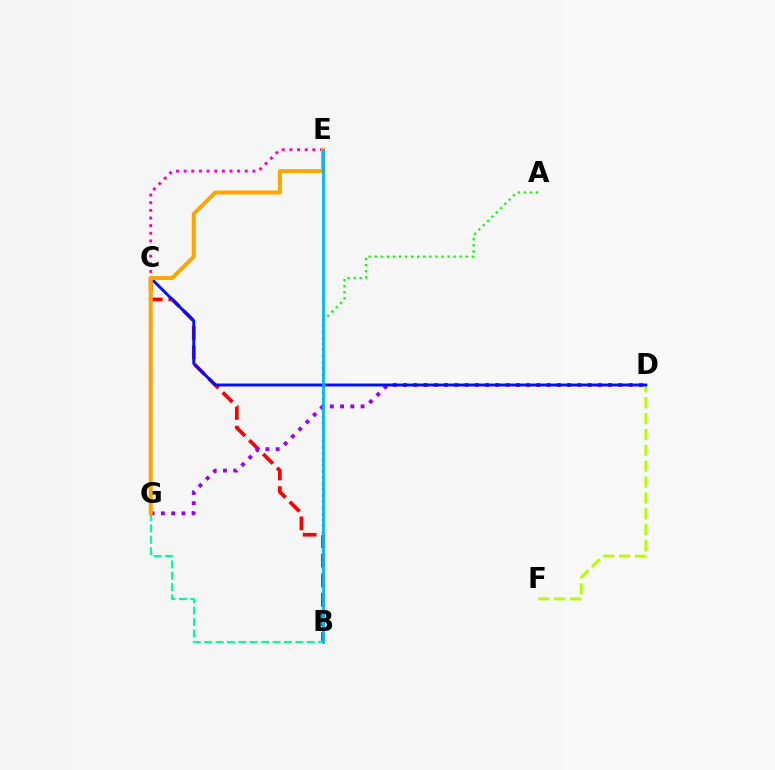{('B', 'C'): [{'color': '#ff0000', 'line_style': 'dashed', 'thickness': 2.66}], ('B', 'G'): [{'color': '#00ff9d', 'line_style': 'dashed', 'thickness': 1.55}], ('A', 'B'): [{'color': '#08ff00', 'line_style': 'dotted', 'thickness': 1.65}], ('D', 'F'): [{'color': '#b3ff00', 'line_style': 'dashed', 'thickness': 2.16}], ('E', 'G'): [{'color': '#ff00bd', 'line_style': 'dotted', 'thickness': 2.08}, {'color': '#ffa500', 'line_style': 'solid', 'thickness': 2.86}], ('D', 'G'): [{'color': '#9b00ff', 'line_style': 'dotted', 'thickness': 2.79}], ('C', 'D'): [{'color': '#0010ff', 'line_style': 'solid', 'thickness': 2.1}], ('B', 'E'): [{'color': '#00b5ff', 'line_style': 'solid', 'thickness': 2.0}]}